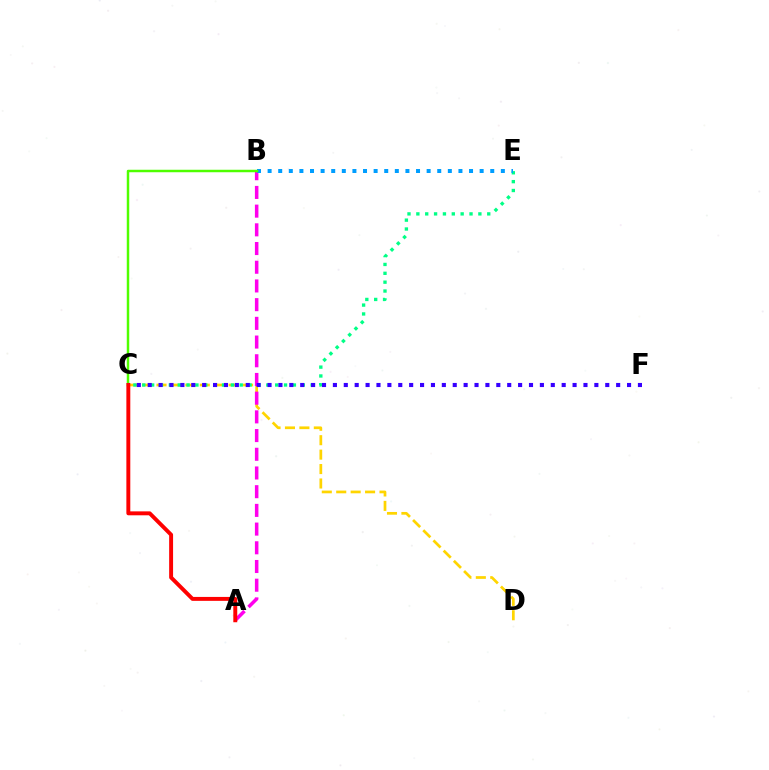{('C', 'D'): [{'color': '#ffd500', 'line_style': 'dashed', 'thickness': 1.96}], ('C', 'E'): [{'color': '#00ff86', 'line_style': 'dotted', 'thickness': 2.41}], ('A', 'B'): [{'color': '#ff00ed', 'line_style': 'dashed', 'thickness': 2.54}], ('C', 'F'): [{'color': '#3700ff', 'line_style': 'dotted', 'thickness': 2.96}], ('B', 'E'): [{'color': '#009eff', 'line_style': 'dotted', 'thickness': 2.88}], ('B', 'C'): [{'color': '#4fff00', 'line_style': 'solid', 'thickness': 1.78}], ('A', 'C'): [{'color': '#ff0000', 'line_style': 'solid', 'thickness': 2.83}]}